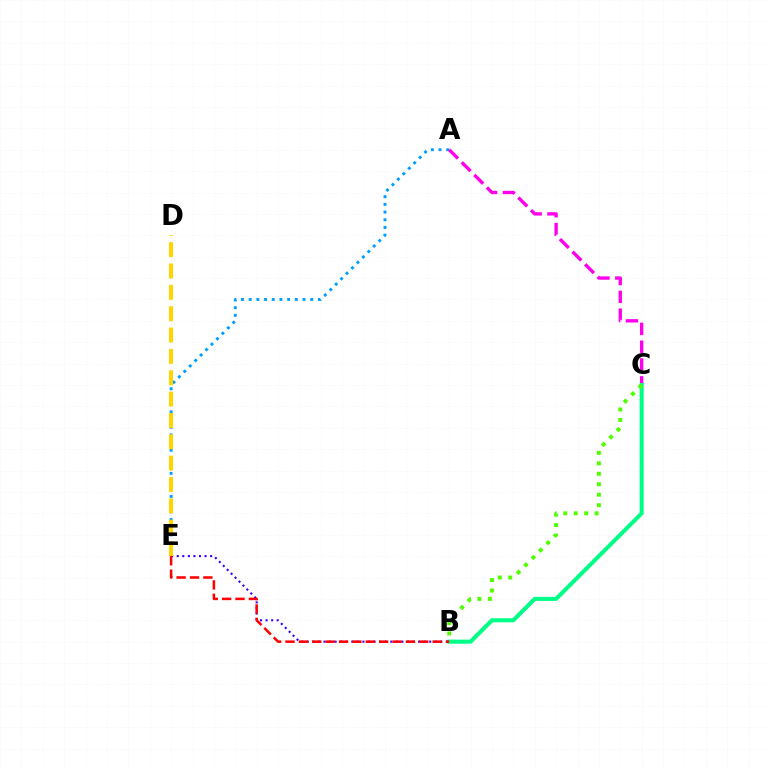{('A', 'E'): [{'color': '#009eff', 'line_style': 'dotted', 'thickness': 2.09}], ('A', 'C'): [{'color': '#ff00ed', 'line_style': 'dashed', 'thickness': 2.42}], ('B', 'C'): [{'color': '#00ff86', 'line_style': 'solid', 'thickness': 2.93}, {'color': '#4fff00', 'line_style': 'dotted', 'thickness': 2.84}], ('B', 'E'): [{'color': '#3700ff', 'line_style': 'dotted', 'thickness': 1.51}, {'color': '#ff0000', 'line_style': 'dashed', 'thickness': 1.82}], ('D', 'E'): [{'color': '#ffd500', 'line_style': 'dashed', 'thickness': 2.9}]}